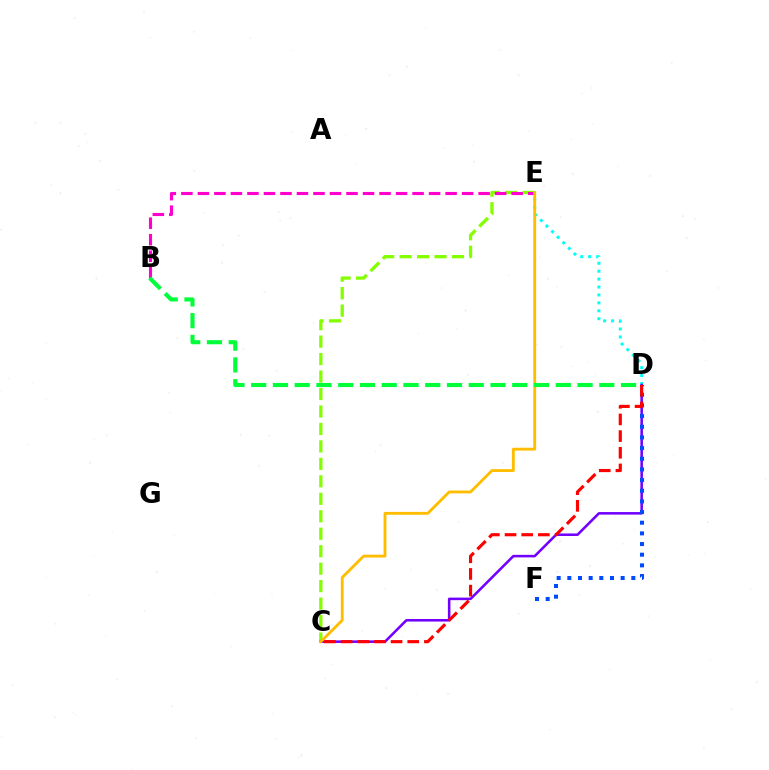{('C', 'E'): [{'color': '#84ff00', 'line_style': 'dashed', 'thickness': 2.37}, {'color': '#ffbd00', 'line_style': 'solid', 'thickness': 2.05}], ('D', 'E'): [{'color': '#00fff6', 'line_style': 'dotted', 'thickness': 2.15}], ('B', 'E'): [{'color': '#ff00cf', 'line_style': 'dashed', 'thickness': 2.24}], ('C', 'D'): [{'color': '#7200ff', 'line_style': 'solid', 'thickness': 1.84}, {'color': '#ff0000', 'line_style': 'dashed', 'thickness': 2.26}], ('D', 'F'): [{'color': '#004bff', 'line_style': 'dotted', 'thickness': 2.9}], ('B', 'D'): [{'color': '#00ff39', 'line_style': 'dashed', 'thickness': 2.96}]}